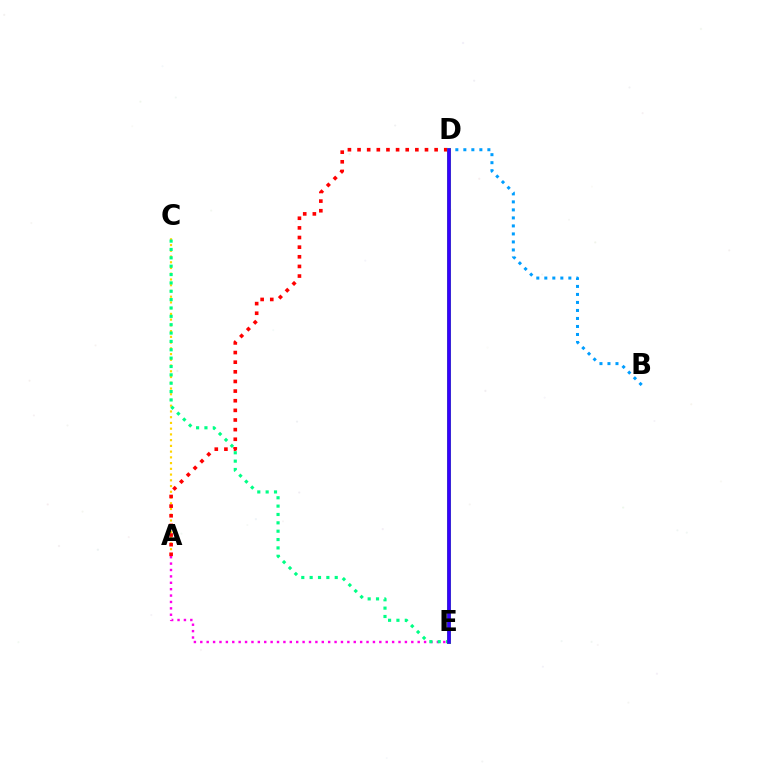{('A', 'E'): [{'color': '#ff00ed', 'line_style': 'dotted', 'thickness': 1.74}], ('A', 'C'): [{'color': '#ffd500', 'line_style': 'dotted', 'thickness': 1.56}], ('A', 'D'): [{'color': '#ff0000', 'line_style': 'dotted', 'thickness': 2.62}], ('C', 'E'): [{'color': '#00ff86', 'line_style': 'dotted', 'thickness': 2.27}], ('B', 'D'): [{'color': '#009eff', 'line_style': 'dotted', 'thickness': 2.18}], ('D', 'E'): [{'color': '#4fff00', 'line_style': 'solid', 'thickness': 2.89}, {'color': '#3700ff', 'line_style': 'solid', 'thickness': 2.66}]}